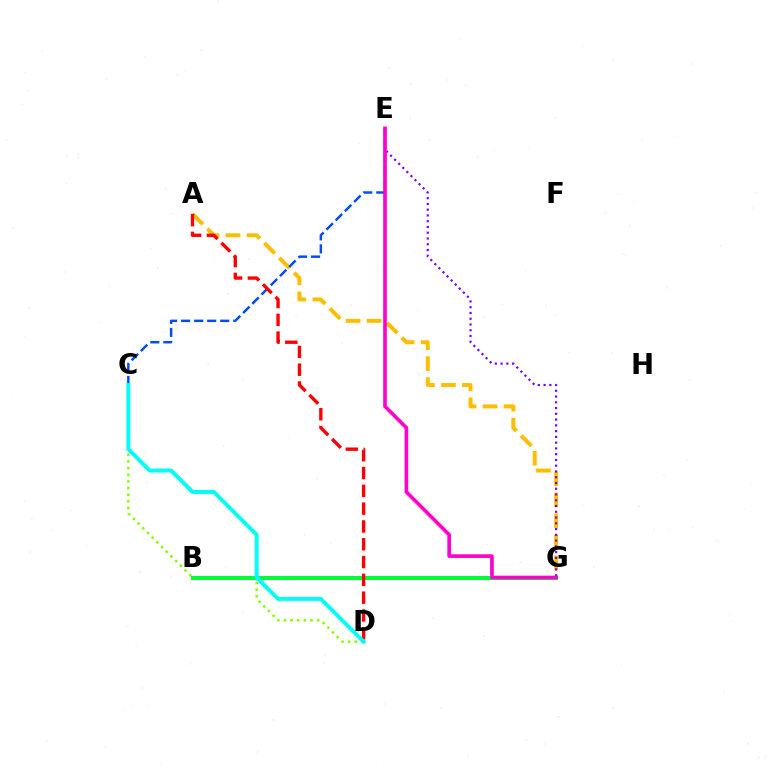{('A', 'G'): [{'color': '#ffbd00', 'line_style': 'dashed', 'thickness': 2.85}], ('C', 'E'): [{'color': '#004bff', 'line_style': 'dashed', 'thickness': 1.77}], ('E', 'G'): [{'color': '#7200ff', 'line_style': 'dotted', 'thickness': 1.57}, {'color': '#ff00cf', 'line_style': 'solid', 'thickness': 2.62}], ('C', 'D'): [{'color': '#84ff00', 'line_style': 'dotted', 'thickness': 1.8}, {'color': '#00fff6', 'line_style': 'solid', 'thickness': 2.84}], ('B', 'G'): [{'color': '#00ff39', 'line_style': 'solid', 'thickness': 2.89}], ('A', 'D'): [{'color': '#ff0000', 'line_style': 'dashed', 'thickness': 2.42}]}